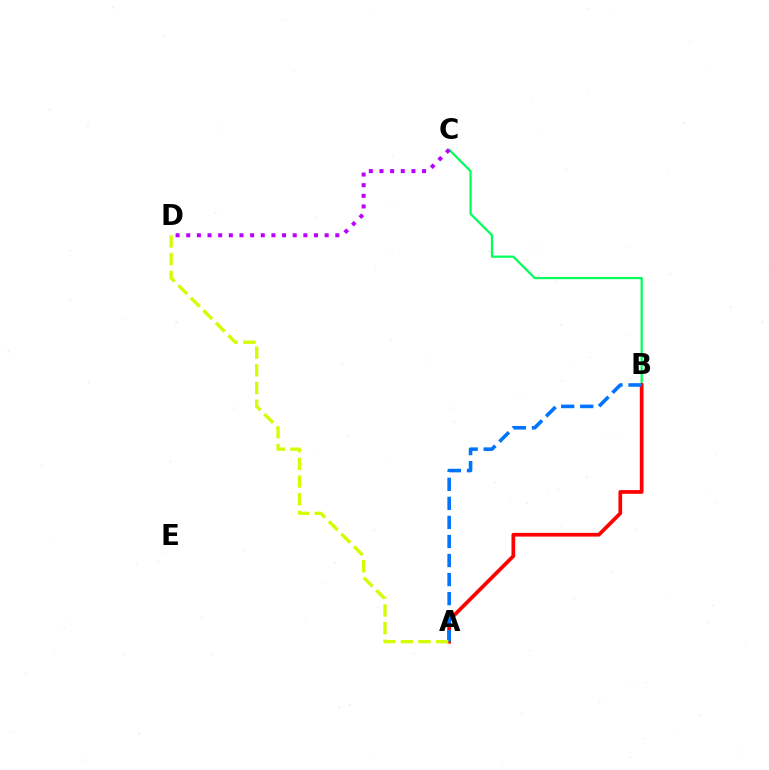{('B', 'C'): [{'color': '#00ff5c', 'line_style': 'solid', 'thickness': 1.6}], ('A', 'B'): [{'color': '#ff0000', 'line_style': 'solid', 'thickness': 2.68}, {'color': '#0074ff', 'line_style': 'dashed', 'thickness': 2.59}], ('A', 'D'): [{'color': '#d1ff00', 'line_style': 'dashed', 'thickness': 2.4}], ('C', 'D'): [{'color': '#b900ff', 'line_style': 'dotted', 'thickness': 2.89}]}